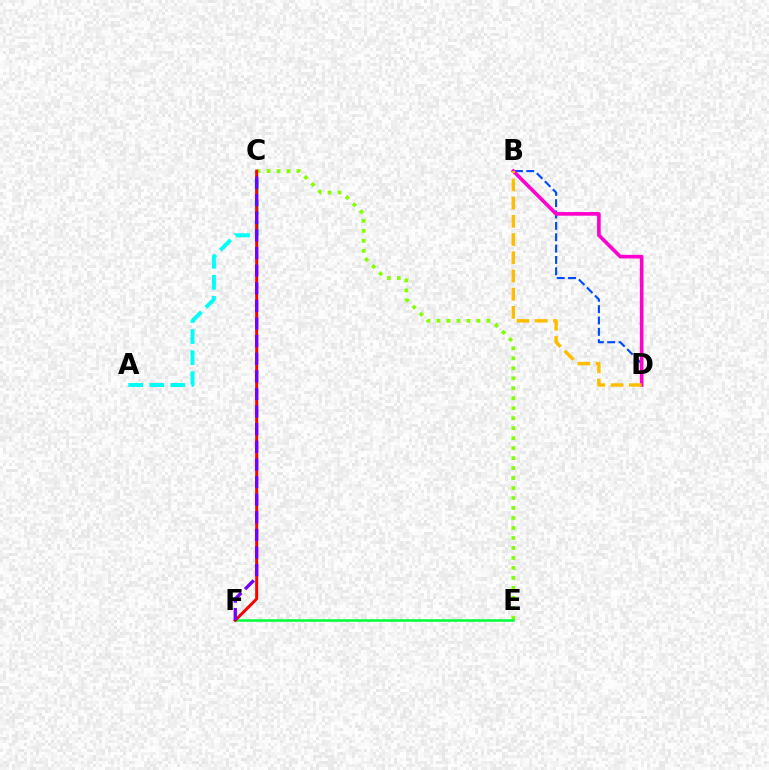{('A', 'C'): [{'color': '#00fff6', 'line_style': 'dashed', 'thickness': 2.86}], ('C', 'E'): [{'color': '#84ff00', 'line_style': 'dotted', 'thickness': 2.71}], ('E', 'F'): [{'color': '#00ff39', 'line_style': 'solid', 'thickness': 1.82}], ('C', 'F'): [{'color': '#ff0000', 'line_style': 'solid', 'thickness': 2.16}, {'color': '#7200ff', 'line_style': 'dashed', 'thickness': 2.39}], ('B', 'D'): [{'color': '#004bff', 'line_style': 'dashed', 'thickness': 1.54}, {'color': '#ff00cf', 'line_style': 'solid', 'thickness': 2.61}, {'color': '#ffbd00', 'line_style': 'dashed', 'thickness': 2.47}]}